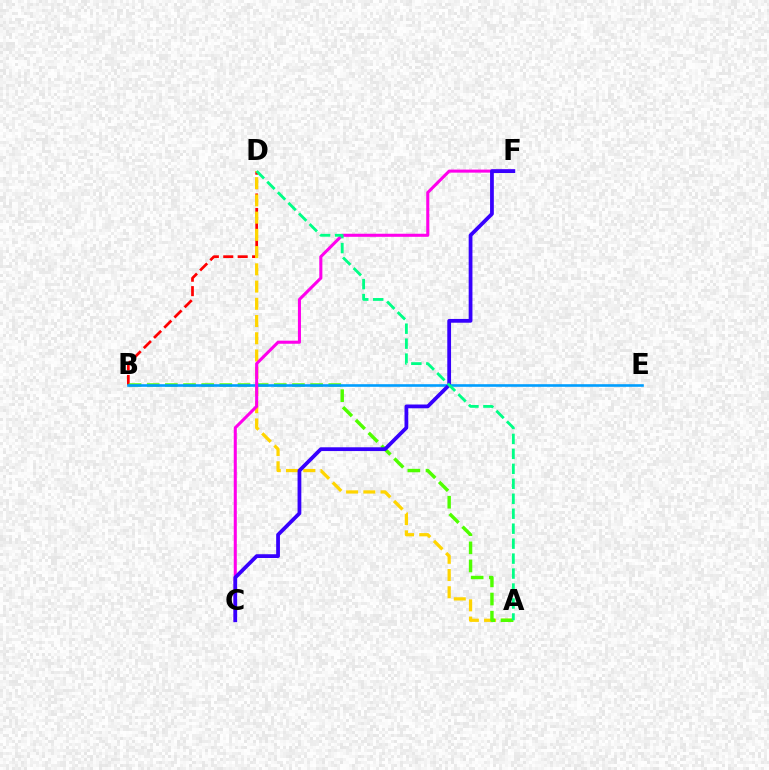{('B', 'D'): [{'color': '#ff0000', 'line_style': 'dashed', 'thickness': 1.96}], ('A', 'D'): [{'color': '#ffd500', 'line_style': 'dashed', 'thickness': 2.34}, {'color': '#00ff86', 'line_style': 'dashed', 'thickness': 2.03}], ('A', 'B'): [{'color': '#4fff00', 'line_style': 'dashed', 'thickness': 2.47}], ('B', 'E'): [{'color': '#009eff', 'line_style': 'solid', 'thickness': 1.89}], ('C', 'F'): [{'color': '#ff00ed', 'line_style': 'solid', 'thickness': 2.2}, {'color': '#3700ff', 'line_style': 'solid', 'thickness': 2.71}]}